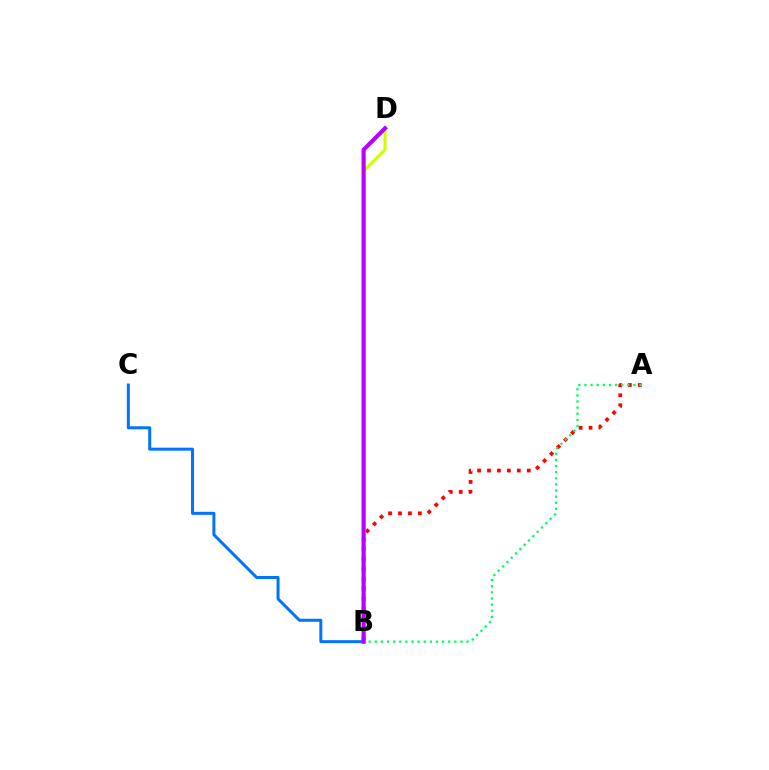{('B', 'C'): [{'color': '#0074ff', 'line_style': 'solid', 'thickness': 2.16}], ('B', 'D'): [{'color': '#d1ff00', 'line_style': 'solid', 'thickness': 2.28}, {'color': '#b900ff', 'line_style': 'solid', 'thickness': 2.98}], ('A', 'B'): [{'color': '#ff0000', 'line_style': 'dotted', 'thickness': 2.7}, {'color': '#00ff5c', 'line_style': 'dotted', 'thickness': 1.66}]}